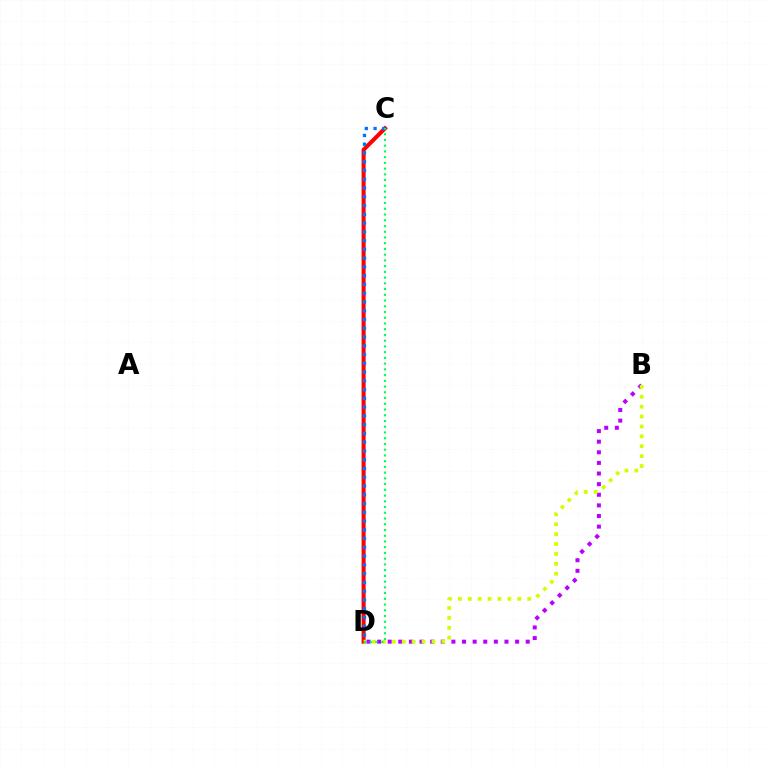{('C', 'D'): [{'color': '#ff0000', 'line_style': 'solid', 'thickness': 2.92}, {'color': '#0074ff', 'line_style': 'dotted', 'thickness': 2.38}, {'color': '#00ff5c', 'line_style': 'dotted', 'thickness': 1.56}], ('B', 'D'): [{'color': '#b900ff', 'line_style': 'dotted', 'thickness': 2.88}, {'color': '#d1ff00', 'line_style': 'dotted', 'thickness': 2.69}]}